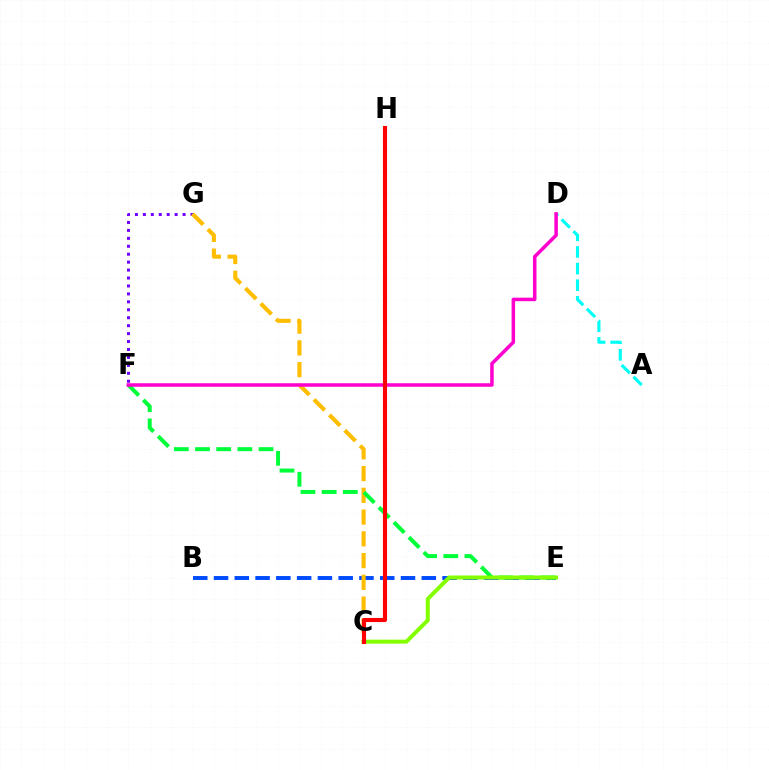{('B', 'E'): [{'color': '#004bff', 'line_style': 'dashed', 'thickness': 2.82}], ('F', 'G'): [{'color': '#7200ff', 'line_style': 'dotted', 'thickness': 2.16}], ('C', 'G'): [{'color': '#ffbd00', 'line_style': 'dashed', 'thickness': 2.95}], ('E', 'F'): [{'color': '#00ff39', 'line_style': 'dashed', 'thickness': 2.88}], ('A', 'D'): [{'color': '#00fff6', 'line_style': 'dashed', 'thickness': 2.26}], ('C', 'E'): [{'color': '#84ff00', 'line_style': 'solid', 'thickness': 2.88}], ('D', 'F'): [{'color': '#ff00cf', 'line_style': 'solid', 'thickness': 2.53}], ('C', 'H'): [{'color': '#ff0000', 'line_style': 'solid', 'thickness': 2.96}]}